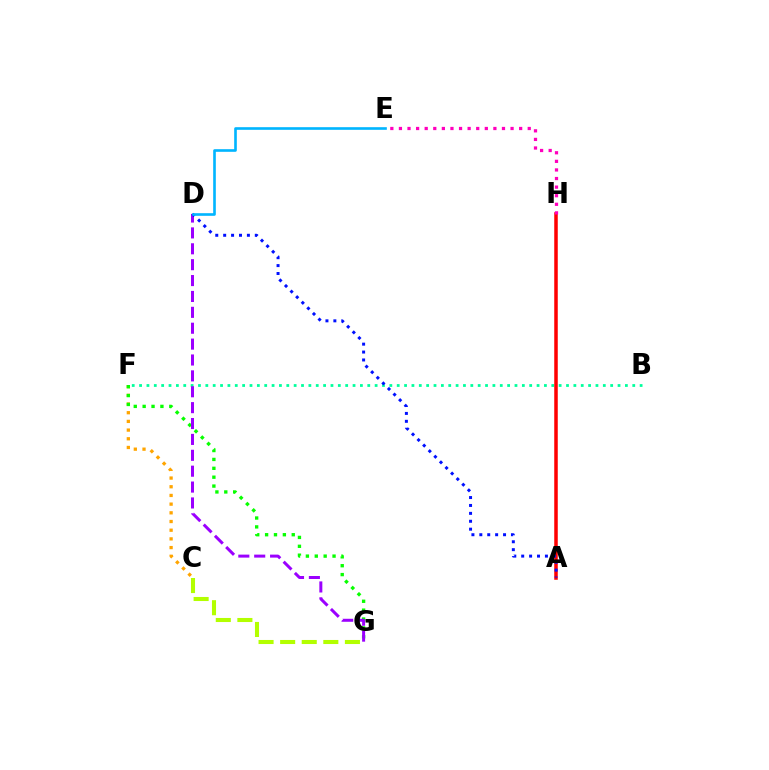{('C', 'F'): [{'color': '#ffa500', 'line_style': 'dotted', 'thickness': 2.36}], ('B', 'F'): [{'color': '#00ff9d', 'line_style': 'dotted', 'thickness': 2.0}], ('A', 'H'): [{'color': '#ff0000', 'line_style': 'solid', 'thickness': 2.53}], ('F', 'G'): [{'color': '#08ff00', 'line_style': 'dotted', 'thickness': 2.41}], ('D', 'G'): [{'color': '#9b00ff', 'line_style': 'dashed', 'thickness': 2.16}], ('C', 'G'): [{'color': '#b3ff00', 'line_style': 'dashed', 'thickness': 2.93}], ('A', 'D'): [{'color': '#0010ff', 'line_style': 'dotted', 'thickness': 2.15}], ('D', 'E'): [{'color': '#00b5ff', 'line_style': 'solid', 'thickness': 1.9}], ('E', 'H'): [{'color': '#ff00bd', 'line_style': 'dotted', 'thickness': 2.33}]}